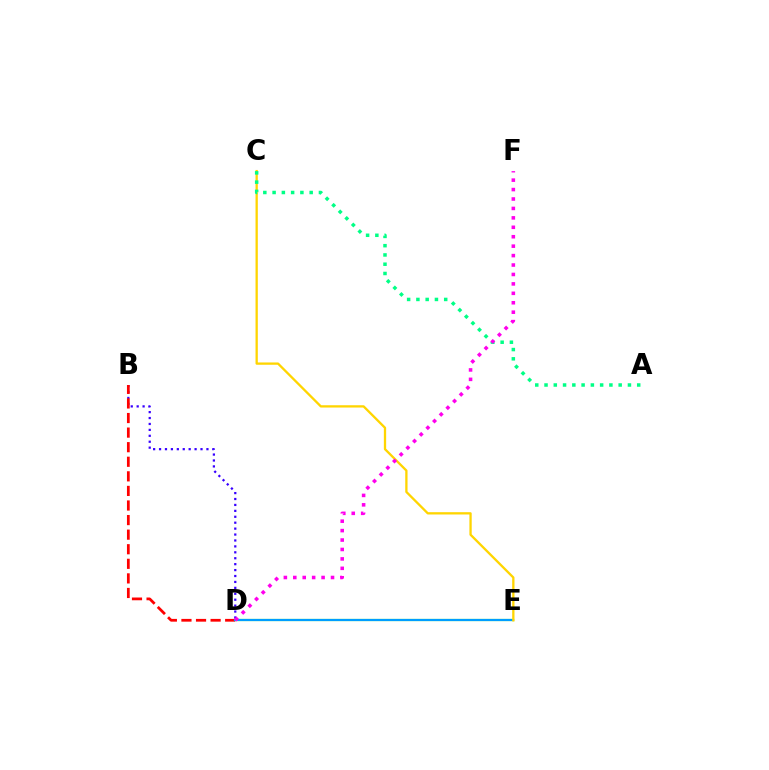{('B', 'D'): [{'color': '#3700ff', 'line_style': 'dotted', 'thickness': 1.61}, {'color': '#ff0000', 'line_style': 'dashed', 'thickness': 1.98}], ('D', 'E'): [{'color': '#4fff00', 'line_style': 'solid', 'thickness': 1.57}, {'color': '#009eff', 'line_style': 'solid', 'thickness': 1.57}], ('C', 'E'): [{'color': '#ffd500', 'line_style': 'solid', 'thickness': 1.66}], ('A', 'C'): [{'color': '#00ff86', 'line_style': 'dotted', 'thickness': 2.52}], ('D', 'F'): [{'color': '#ff00ed', 'line_style': 'dotted', 'thickness': 2.56}]}